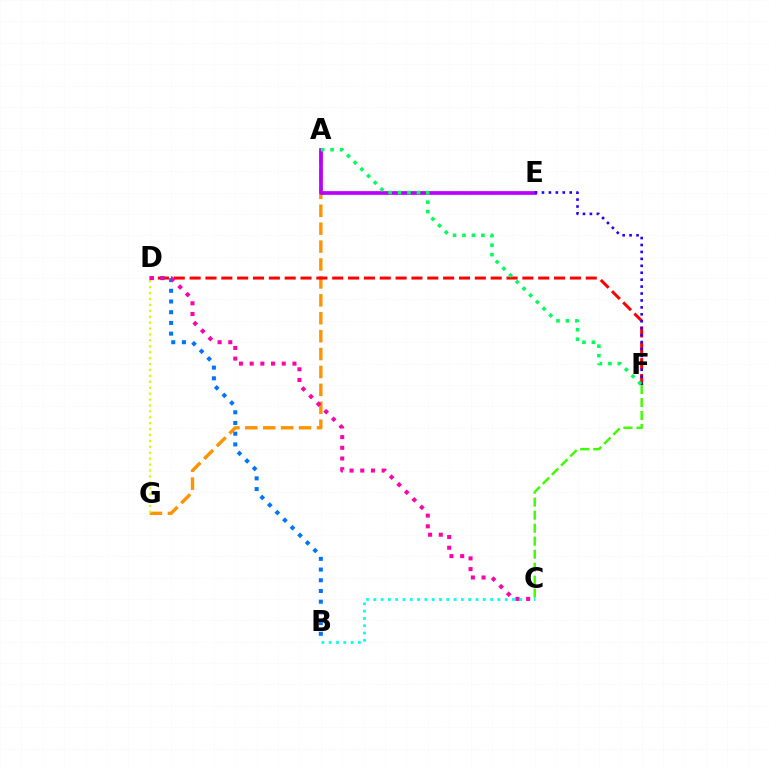{('A', 'G'): [{'color': '#ff9400', 'line_style': 'dashed', 'thickness': 2.43}], ('A', 'E'): [{'color': '#b900ff', 'line_style': 'solid', 'thickness': 2.68}], ('D', 'F'): [{'color': '#ff0000', 'line_style': 'dashed', 'thickness': 2.15}], ('D', 'G'): [{'color': '#d1ff00', 'line_style': 'dotted', 'thickness': 1.61}], ('B', 'C'): [{'color': '#00fff6', 'line_style': 'dotted', 'thickness': 1.98}], ('E', 'F'): [{'color': '#2500ff', 'line_style': 'dotted', 'thickness': 1.88}], ('B', 'D'): [{'color': '#0074ff', 'line_style': 'dotted', 'thickness': 2.91}], ('A', 'F'): [{'color': '#00ff5c', 'line_style': 'dotted', 'thickness': 2.57}], ('C', 'D'): [{'color': '#ff00ac', 'line_style': 'dotted', 'thickness': 2.91}], ('C', 'F'): [{'color': '#3dff00', 'line_style': 'dashed', 'thickness': 1.77}]}